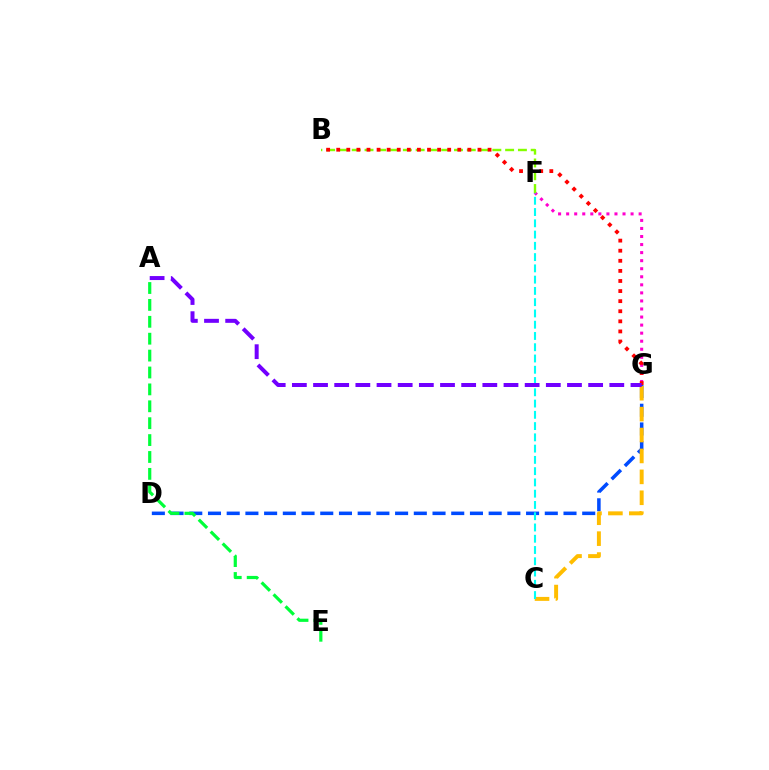{('F', 'G'): [{'color': '#ff00cf', 'line_style': 'dotted', 'thickness': 2.19}], ('D', 'G'): [{'color': '#004bff', 'line_style': 'dashed', 'thickness': 2.54}], ('B', 'F'): [{'color': '#84ff00', 'line_style': 'dashed', 'thickness': 1.74}], ('A', 'E'): [{'color': '#00ff39', 'line_style': 'dashed', 'thickness': 2.3}], ('C', 'G'): [{'color': '#ffbd00', 'line_style': 'dashed', 'thickness': 2.84}], ('B', 'G'): [{'color': '#ff0000', 'line_style': 'dotted', 'thickness': 2.74}], ('C', 'F'): [{'color': '#00fff6', 'line_style': 'dashed', 'thickness': 1.53}], ('A', 'G'): [{'color': '#7200ff', 'line_style': 'dashed', 'thickness': 2.87}]}